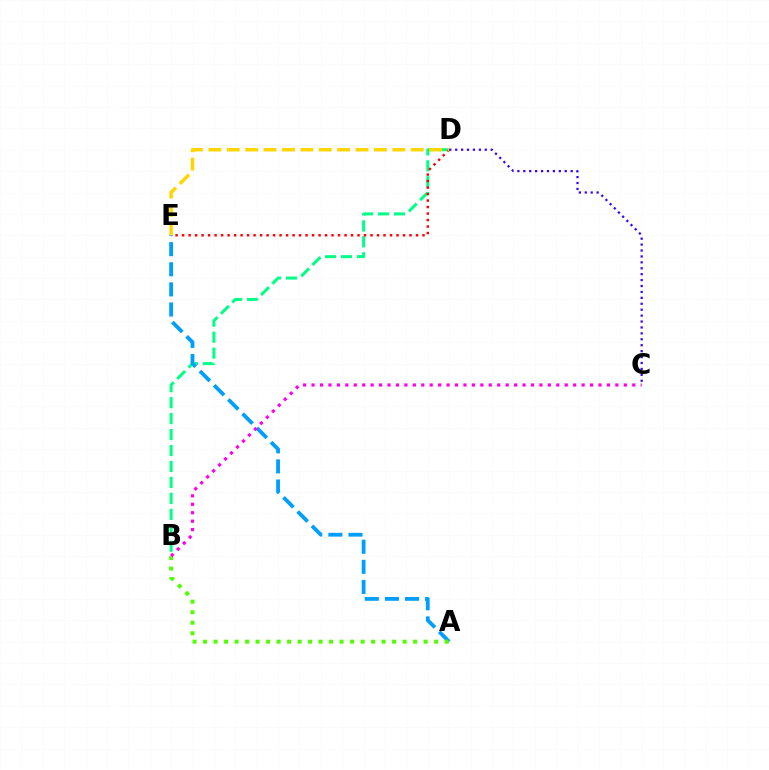{('B', 'D'): [{'color': '#00ff86', 'line_style': 'dashed', 'thickness': 2.17}], ('A', 'E'): [{'color': '#009eff', 'line_style': 'dashed', 'thickness': 2.73}], ('D', 'E'): [{'color': '#ff0000', 'line_style': 'dotted', 'thickness': 1.77}, {'color': '#ffd500', 'line_style': 'dashed', 'thickness': 2.5}], ('A', 'B'): [{'color': '#4fff00', 'line_style': 'dotted', 'thickness': 2.85}], ('C', 'D'): [{'color': '#3700ff', 'line_style': 'dotted', 'thickness': 1.61}], ('B', 'C'): [{'color': '#ff00ed', 'line_style': 'dotted', 'thickness': 2.29}]}